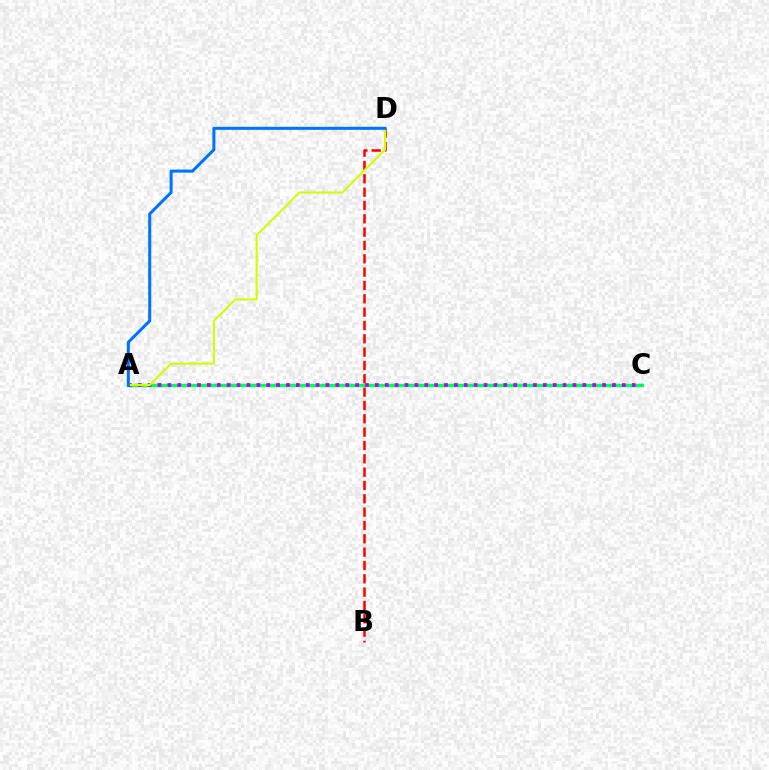{('B', 'D'): [{'color': '#ff0000', 'line_style': 'dashed', 'thickness': 1.81}], ('A', 'C'): [{'color': '#00ff5c', 'line_style': 'solid', 'thickness': 2.44}, {'color': '#b900ff', 'line_style': 'dotted', 'thickness': 2.68}], ('A', 'D'): [{'color': '#d1ff00', 'line_style': 'solid', 'thickness': 1.51}, {'color': '#0074ff', 'line_style': 'solid', 'thickness': 2.19}]}